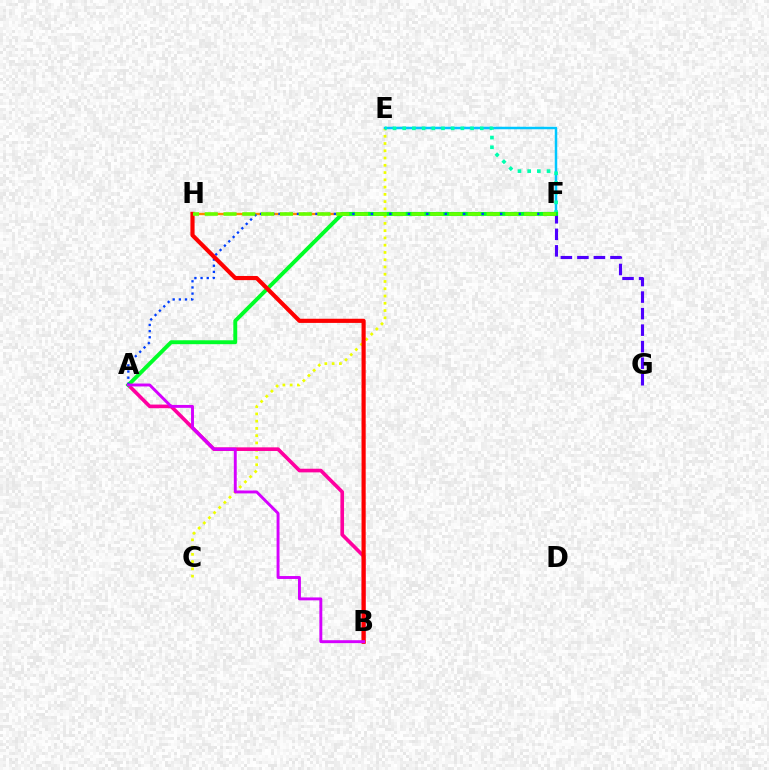{('C', 'E'): [{'color': '#eeff00', 'line_style': 'dotted', 'thickness': 1.97}], ('A', 'B'): [{'color': '#ff00a0', 'line_style': 'solid', 'thickness': 2.62}, {'color': '#d600ff', 'line_style': 'solid', 'thickness': 2.1}], ('F', 'H'): [{'color': '#ff8800', 'line_style': 'solid', 'thickness': 1.7}, {'color': '#66ff00', 'line_style': 'dashed', 'thickness': 2.55}], ('E', 'F'): [{'color': '#00c7ff', 'line_style': 'solid', 'thickness': 1.79}, {'color': '#00ffaf', 'line_style': 'dotted', 'thickness': 2.64}], ('F', 'G'): [{'color': '#4f00ff', 'line_style': 'dashed', 'thickness': 2.25}], ('A', 'F'): [{'color': '#00ff27', 'line_style': 'solid', 'thickness': 2.82}, {'color': '#003fff', 'line_style': 'dotted', 'thickness': 1.67}], ('B', 'H'): [{'color': '#ff0000', 'line_style': 'solid', 'thickness': 2.99}]}